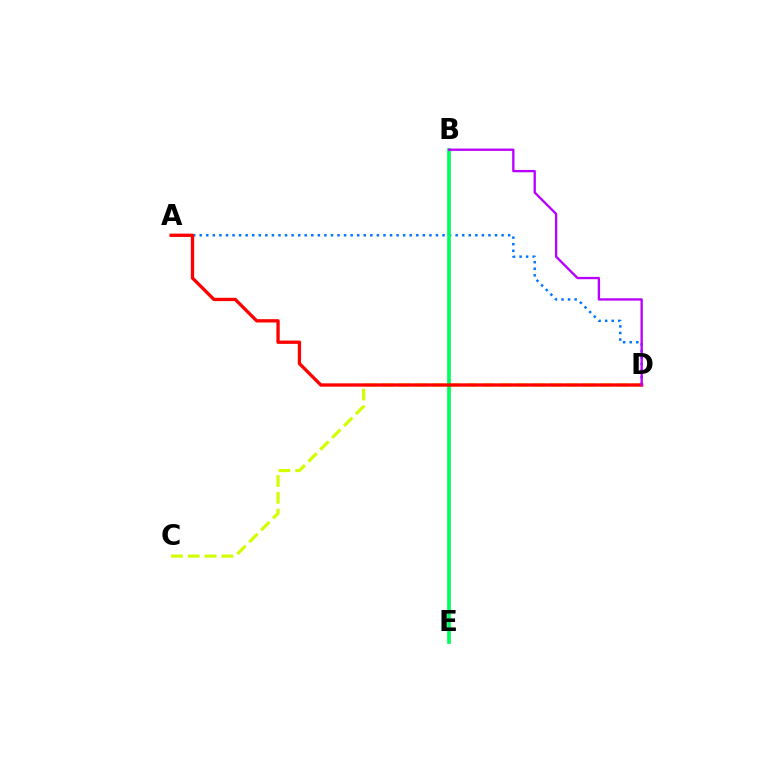{('A', 'D'): [{'color': '#0074ff', 'line_style': 'dotted', 'thickness': 1.78}, {'color': '#ff0000', 'line_style': 'solid', 'thickness': 2.38}], ('C', 'D'): [{'color': '#d1ff00', 'line_style': 'dashed', 'thickness': 2.28}], ('B', 'E'): [{'color': '#00ff5c', 'line_style': 'solid', 'thickness': 2.66}], ('B', 'D'): [{'color': '#b900ff', 'line_style': 'solid', 'thickness': 1.67}]}